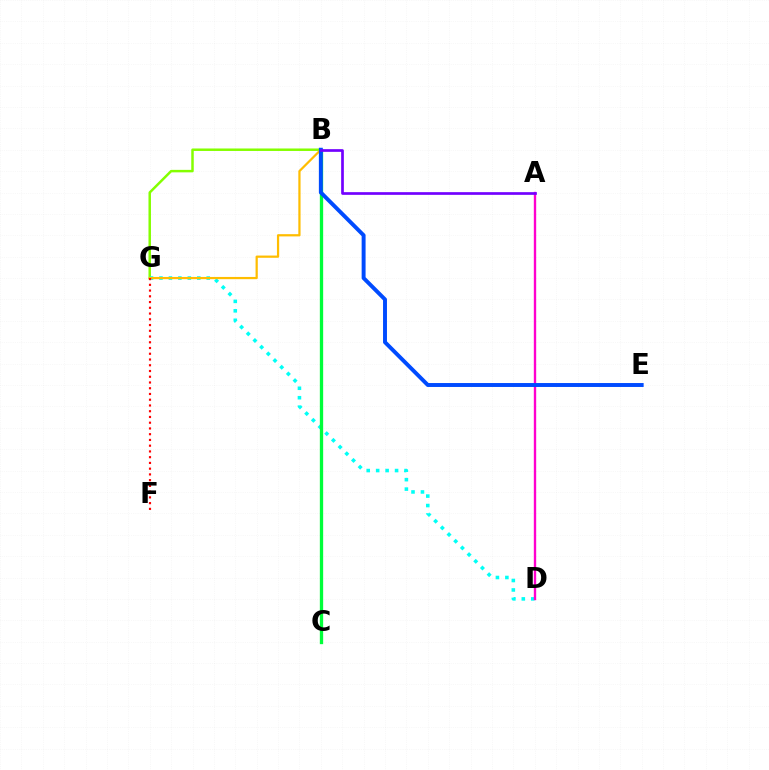{('B', 'G'): [{'color': '#84ff00', 'line_style': 'solid', 'thickness': 1.79}, {'color': '#ffbd00', 'line_style': 'solid', 'thickness': 1.61}], ('D', 'G'): [{'color': '#00fff6', 'line_style': 'dotted', 'thickness': 2.57}], ('B', 'C'): [{'color': '#00ff39', 'line_style': 'solid', 'thickness': 2.39}], ('A', 'D'): [{'color': '#ff00cf', 'line_style': 'solid', 'thickness': 1.7}], ('B', 'E'): [{'color': '#004bff', 'line_style': 'solid', 'thickness': 2.83}], ('F', 'G'): [{'color': '#ff0000', 'line_style': 'dotted', 'thickness': 1.56}], ('A', 'B'): [{'color': '#7200ff', 'line_style': 'solid', 'thickness': 1.94}]}